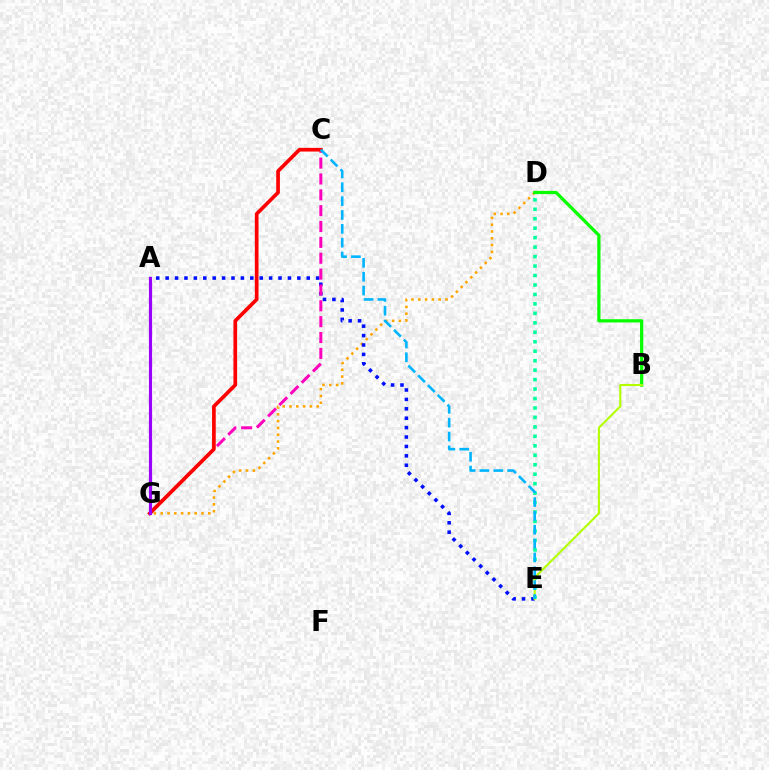{('D', 'G'): [{'color': '#ffa500', 'line_style': 'dotted', 'thickness': 1.85}], ('A', 'E'): [{'color': '#0010ff', 'line_style': 'dotted', 'thickness': 2.56}], ('C', 'G'): [{'color': '#ff00bd', 'line_style': 'dashed', 'thickness': 2.15}, {'color': '#ff0000', 'line_style': 'solid', 'thickness': 2.65}], ('D', 'E'): [{'color': '#00ff9d', 'line_style': 'dotted', 'thickness': 2.57}], ('A', 'G'): [{'color': '#9b00ff', 'line_style': 'solid', 'thickness': 2.27}], ('B', 'D'): [{'color': '#08ff00', 'line_style': 'solid', 'thickness': 2.33}], ('B', 'E'): [{'color': '#b3ff00', 'line_style': 'solid', 'thickness': 1.52}], ('C', 'E'): [{'color': '#00b5ff', 'line_style': 'dashed', 'thickness': 1.88}]}